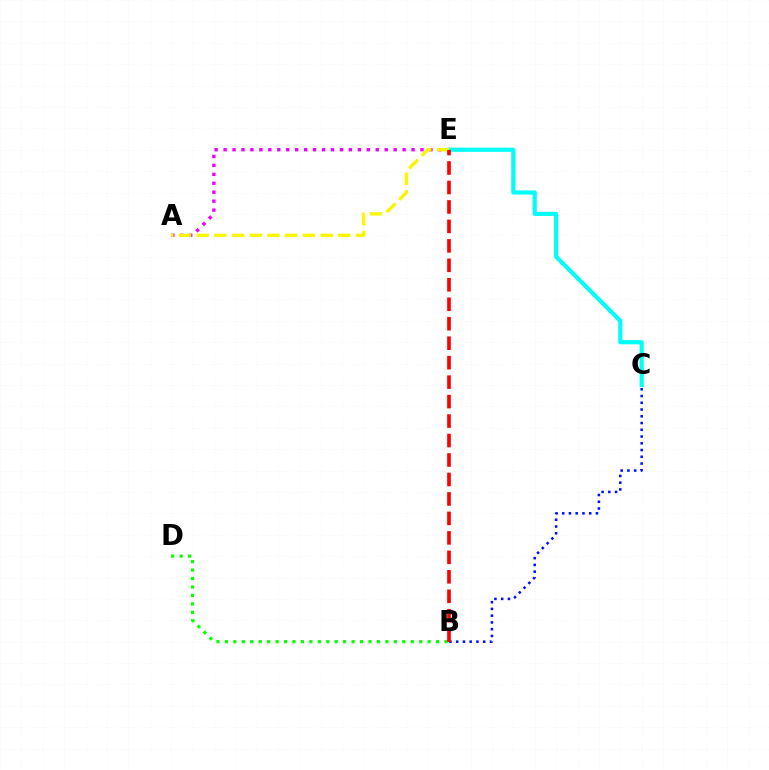{('A', 'E'): [{'color': '#ee00ff', 'line_style': 'dotted', 'thickness': 2.43}, {'color': '#fcf500', 'line_style': 'dashed', 'thickness': 2.4}], ('C', 'E'): [{'color': '#00fff6', 'line_style': 'solid', 'thickness': 3.0}], ('B', 'C'): [{'color': '#0010ff', 'line_style': 'dotted', 'thickness': 1.83}], ('B', 'D'): [{'color': '#08ff00', 'line_style': 'dotted', 'thickness': 2.3}], ('B', 'E'): [{'color': '#ff0000', 'line_style': 'dashed', 'thickness': 2.64}]}